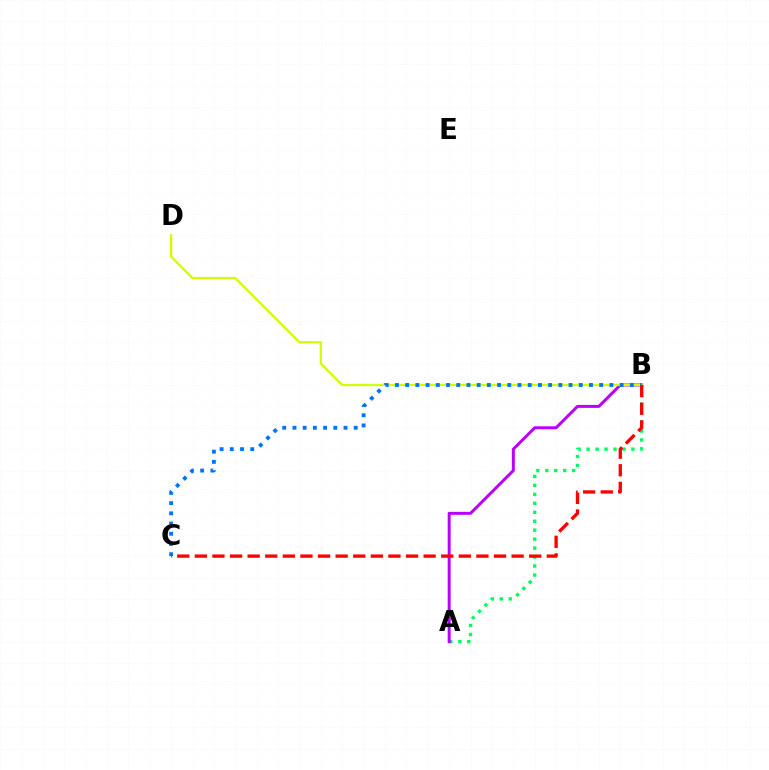{('A', 'B'): [{'color': '#00ff5c', 'line_style': 'dotted', 'thickness': 2.43}, {'color': '#b900ff', 'line_style': 'solid', 'thickness': 2.14}], ('B', 'D'): [{'color': '#d1ff00', 'line_style': 'solid', 'thickness': 1.65}], ('B', 'C'): [{'color': '#0074ff', 'line_style': 'dotted', 'thickness': 2.77}, {'color': '#ff0000', 'line_style': 'dashed', 'thickness': 2.39}]}